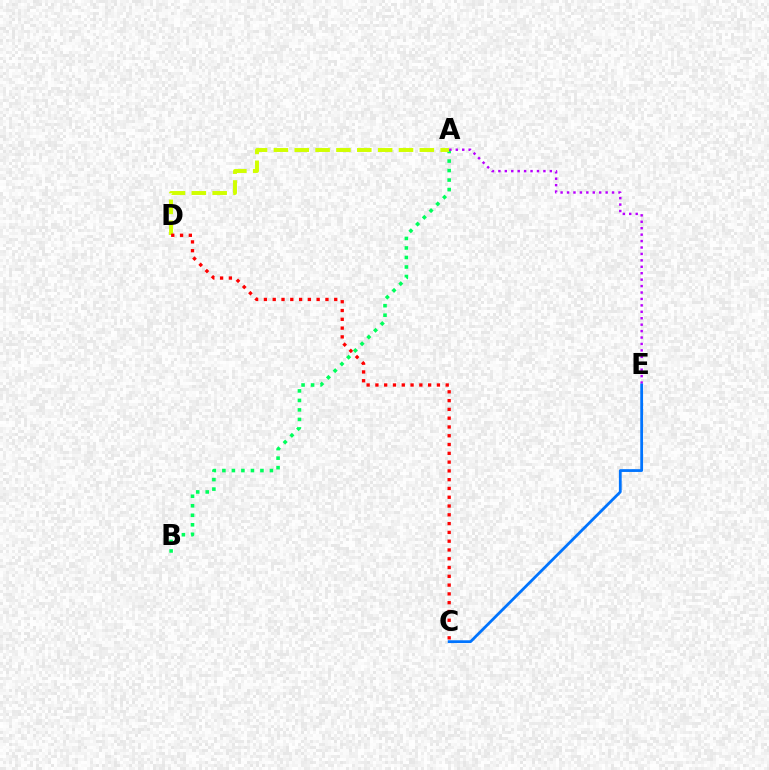{('A', 'B'): [{'color': '#00ff5c', 'line_style': 'dotted', 'thickness': 2.58}], ('A', 'E'): [{'color': '#b900ff', 'line_style': 'dotted', 'thickness': 1.75}], ('C', 'E'): [{'color': '#0074ff', 'line_style': 'solid', 'thickness': 2.01}], ('A', 'D'): [{'color': '#d1ff00', 'line_style': 'dashed', 'thickness': 2.83}], ('C', 'D'): [{'color': '#ff0000', 'line_style': 'dotted', 'thickness': 2.39}]}